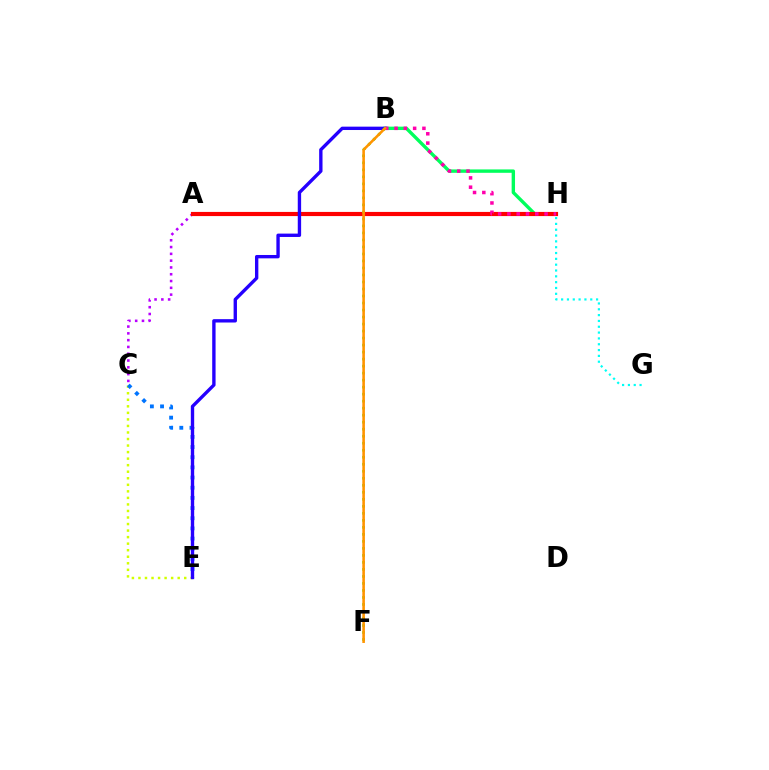{('A', 'C'): [{'color': '#b900ff', 'line_style': 'dotted', 'thickness': 1.85}], ('B', 'H'): [{'color': '#00ff5c', 'line_style': 'solid', 'thickness': 2.44}, {'color': '#ff00ac', 'line_style': 'dotted', 'thickness': 2.53}], ('A', 'H'): [{'color': '#ff0000', 'line_style': 'solid', 'thickness': 2.99}], ('C', 'E'): [{'color': '#d1ff00', 'line_style': 'dotted', 'thickness': 1.78}, {'color': '#0074ff', 'line_style': 'dotted', 'thickness': 2.76}], ('B', 'E'): [{'color': '#2500ff', 'line_style': 'solid', 'thickness': 2.42}], ('B', 'F'): [{'color': '#3dff00', 'line_style': 'dotted', 'thickness': 1.9}, {'color': '#ff9400', 'line_style': 'solid', 'thickness': 1.86}], ('G', 'H'): [{'color': '#00fff6', 'line_style': 'dotted', 'thickness': 1.58}]}